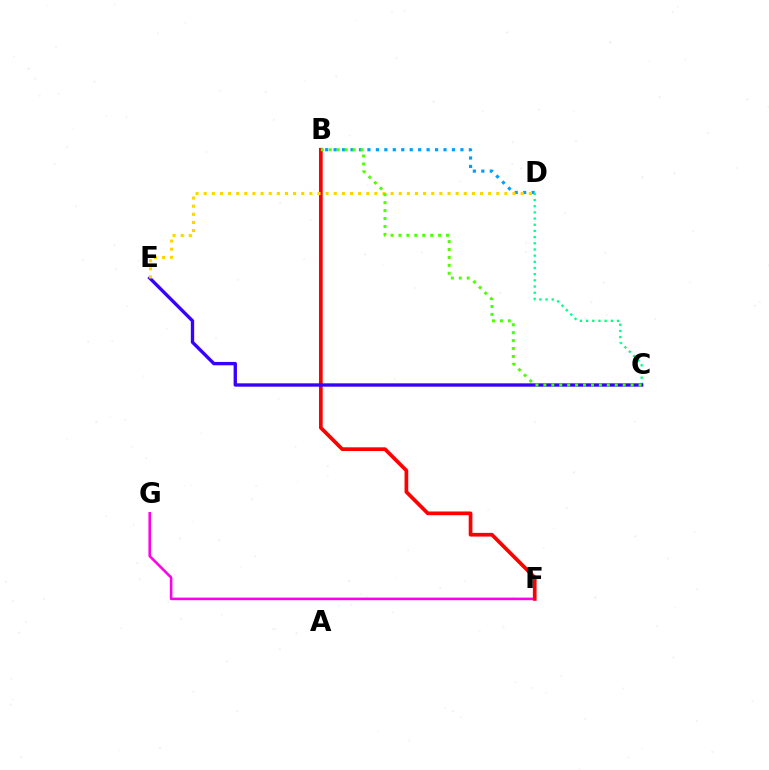{('F', 'G'): [{'color': '#ff00ed', 'line_style': 'solid', 'thickness': 1.86}], ('B', 'D'): [{'color': '#009eff', 'line_style': 'dotted', 'thickness': 2.3}], ('C', 'D'): [{'color': '#00ff86', 'line_style': 'dotted', 'thickness': 1.68}], ('B', 'F'): [{'color': '#ff0000', 'line_style': 'solid', 'thickness': 2.67}], ('C', 'E'): [{'color': '#3700ff', 'line_style': 'solid', 'thickness': 2.42}], ('D', 'E'): [{'color': '#ffd500', 'line_style': 'dotted', 'thickness': 2.21}], ('B', 'C'): [{'color': '#4fff00', 'line_style': 'dotted', 'thickness': 2.15}]}